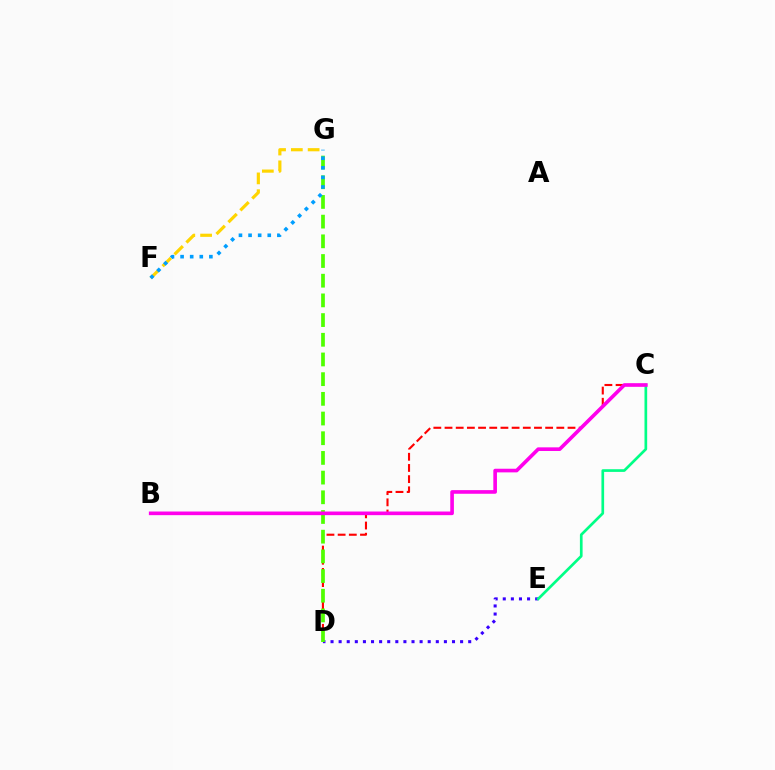{('D', 'E'): [{'color': '#3700ff', 'line_style': 'dotted', 'thickness': 2.2}], ('C', 'D'): [{'color': '#ff0000', 'line_style': 'dashed', 'thickness': 1.52}], ('F', 'G'): [{'color': '#ffd500', 'line_style': 'dashed', 'thickness': 2.28}, {'color': '#009eff', 'line_style': 'dotted', 'thickness': 2.61}], ('D', 'G'): [{'color': '#4fff00', 'line_style': 'dashed', 'thickness': 2.67}], ('C', 'E'): [{'color': '#00ff86', 'line_style': 'solid', 'thickness': 1.93}], ('B', 'C'): [{'color': '#ff00ed', 'line_style': 'solid', 'thickness': 2.62}]}